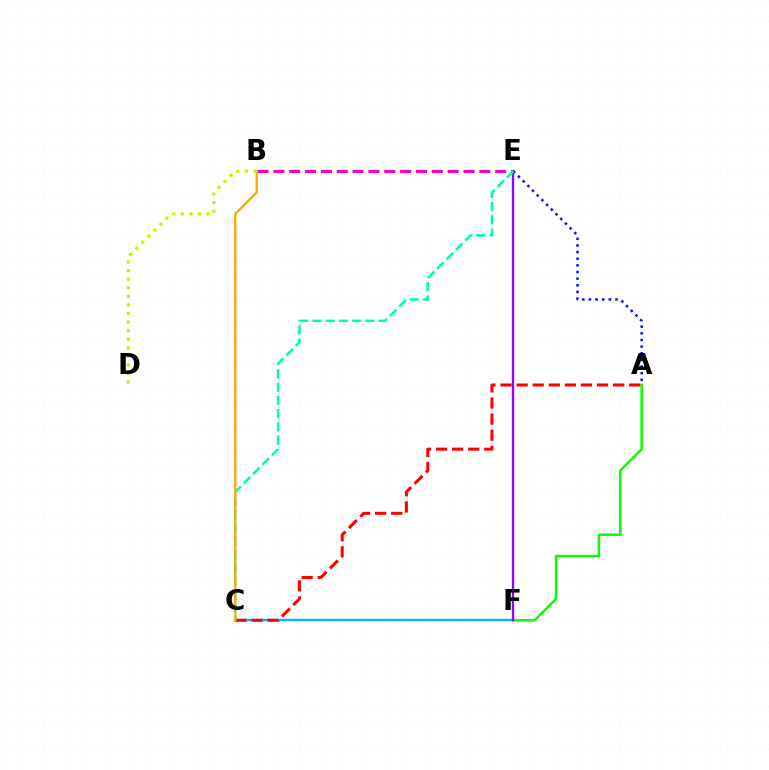{('B', 'E'): [{'color': '#ff00bd', 'line_style': 'dashed', 'thickness': 2.15}], ('A', 'F'): [{'color': '#08ff00', 'line_style': 'solid', 'thickness': 1.82}], ('C', 'F'): [{'color': '#00b5ff', 'line_style': 'solid', 'thickness': 1.71}], ('E', 'F'): [{'color': '#9b00ff', 'line_style': 'solid', 'thickness': 1.68}], ('A', 'E'): [{'color': '#0010ff', 'line_style': 'dotted', 'thickness': 1.81}], ('C', 'E'): [{'color': '#00ff9d', 'line_style': 'dashed', 'thickness': 1.8}], ('A', 'C'): [{'color': '#ff0000', 'line_style': 'dashed', 'thickness': 2.18}], ('B', 'C'): [{'color': '#ffa500', 'line_style': 'solid', 'thickness': 1.65}], ('B', 'D'): [{'color': '#b3ff00', 'line_style': 'dotted', 'thickness': 2.33}]}